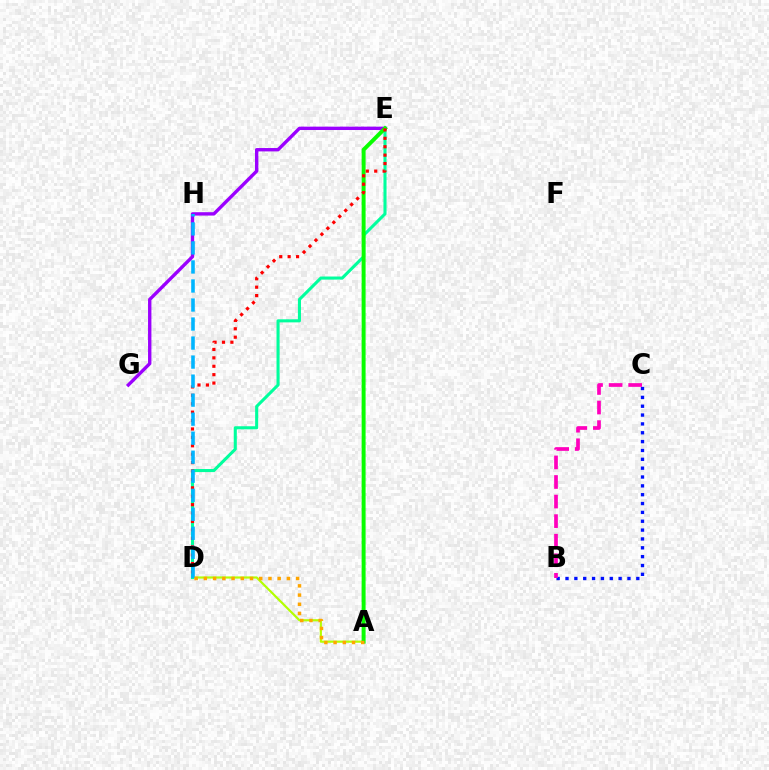{('A', 'D'): [{'color': '#b3ff00', 'line_style': 'solid', 'thickness': 1.57}, {'color': '#ffa500', 'line_style': 'dotted', 'thickness': 2.51}], ('D', 'E'): [{'color': '#00ff9d', 'line_style': 'solid', 'thickness': 2.21}, {'color': '#ff0000', 'line_style': 'dotted', 'thickness': 2.28}], ('E', 'G'): [{'color': '#9b00ff', 'line_style': 'solid', 'thickness': 2.42}], ('B', 'C'): [{'color': '#0010ff', 'line_style': 'dotted', 'thickness': 2.4}, {'color': '#ff00bd', 'line_style': 'dashed', 'thickness': 2.66}], ('A', 'E'): [{'color': '#08ff00', 'line_style': 'solid', 'thickness': 2.85}], ('D', 'H'): [{'color': '#00b5ff', 'line_style': 'dashed', 'thickness': 2.58}]}